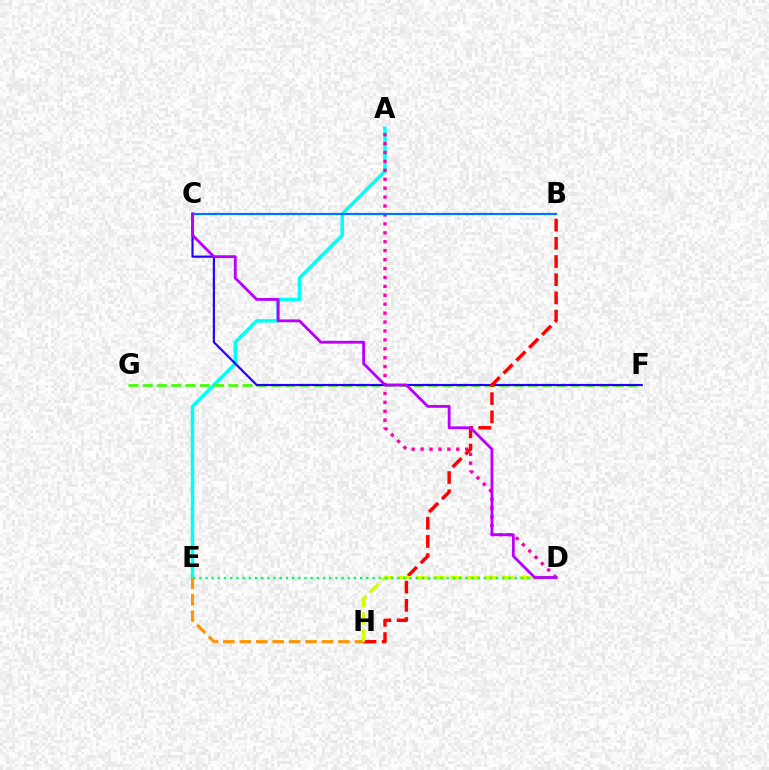{('A', 'E'): [{'color': '#00fff6', 'line_style': 'solid', 'thickness': 2.49}], ('F', 'G'): [{'color': '#3dff00', 'line_style': 'dashed', 'thickness': 1.94}], ('A', 'D'): [{'color': '#ff00ac', 'line_style': 'dotted', 'thickness': 2.42}], ('C', 'F'): [{'color': '#2500ff', 'line_style': 'solid', 'thickness': 1.57}], ('B', 'H'): [{'color': '#ff0000', 'line_style': 'dashed', 'thickness': 2.47}], ('E', 'H'): [{'color': '#ff9400', 'line_style': 'dashed', 'thickness': 2.23}], ('B', 'C'): [{'color': '#0074ff', 'line_style': 'solid', 'thickness': 1.59}], ('D', 'H'): [{'color': '#d1ff00', 'line_style': 'dashed', 'thickness': 2.35}], ('D', 'E'): [{'color': '#00ff5c', 'line_style': 'dotted', 'thickness': 1.68}], ('C', 'D'): [{'color': '#b900ff', 'line_style': 'solid', 'thickness': 2.03}]}